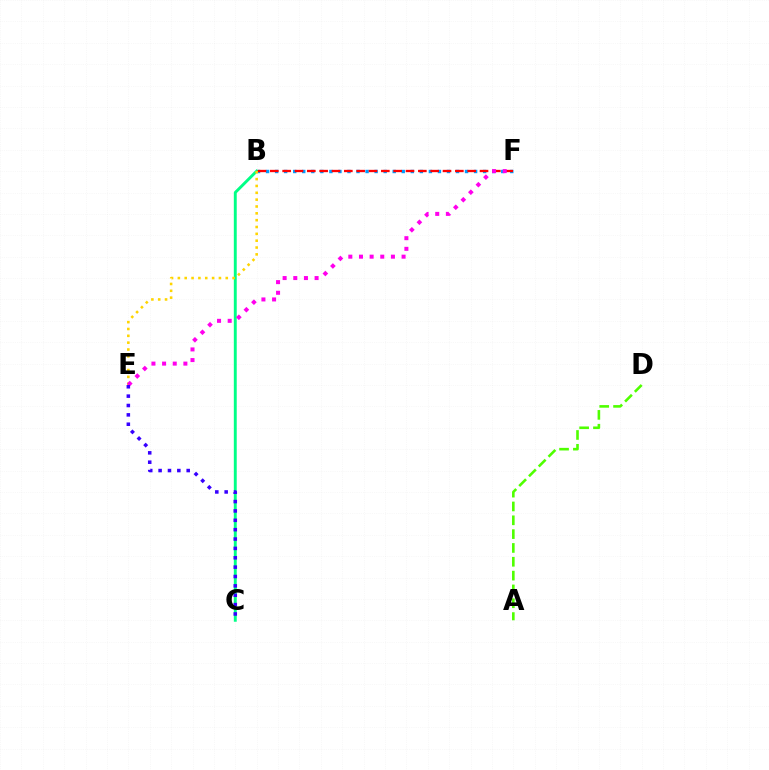{('B', 'F'): [{'color': '#009eff', 'line_style': 'dotted', 'thickness': 2.46}, {'color': '#ff0000', 'line_style': 'dashed', 'thickness': 1.68}], ('A', 'D'): [{'color': '#4fff00', 'line_style': 'dashed', 'thickness': 1.88}], ('B', 'C'): [{'color': '#00ff86', 'line_style': 'solid', 'thickness': 2.1}], ('B', 'E'): [{'color': '#ffd500', 'line_style': 'dotted', 'thickness': 1.86}], ('E', 'F'): [{'color': '#ff00ed', 'line_style': 'dotted', 'thickness': 2.89}], ('C', 'E'): [{'color': '#3700ff', 'line_style': 'dotted', 'thickness': 2.54}]}